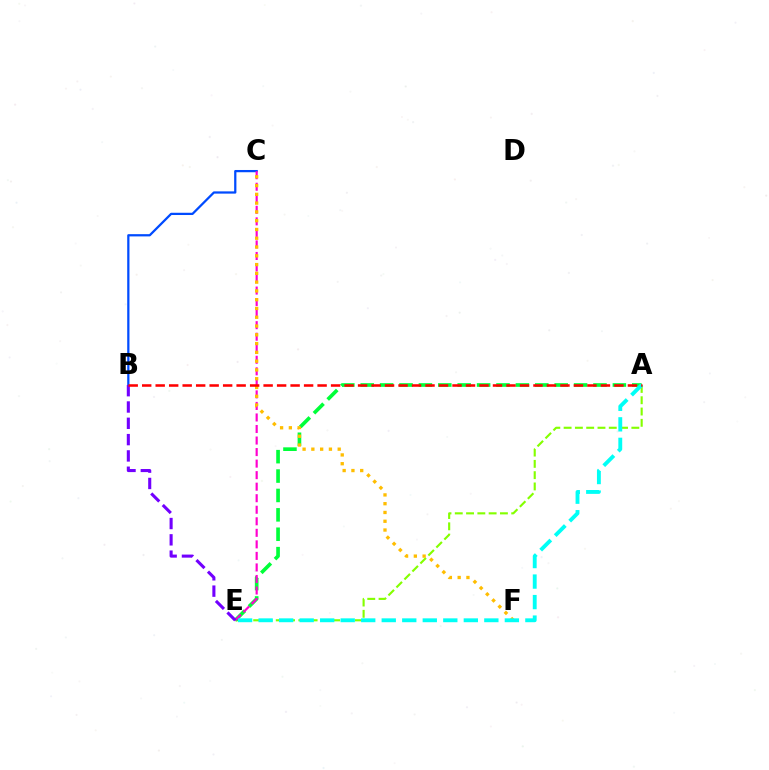{('A', 'E'): [{'color': '#84ff00', 'line_style': 'dashed', 'thickness': 1.53}, {'color': '#00ff39', 'line_style': 'dashed', 'thickness': 2.63}, {'color': '#00fff6', 'line_style': 'dashed', 'thickness': 2.79}], ('B', 'C'): [{'color': '#004bff', 'line_style': 'solid', 'thickness': 1.62}], ('C', 'E'): [{'color': '#ff00cf', 'line_style': 'dashed', 'thickness': 1.57}], ('C', 'F'): [{'color': '#ffbd00', 'line_style': 'dotted', 'thickness': 2.39}], ('B', 'E'): [{'color': '#7200ff', 'line_style': 'dashed', 'thickness': 2.22}], ('A', 'B'): [{'color': '#ff0000', 'line_style': 'dashed', 'thickness': 1.83}]}